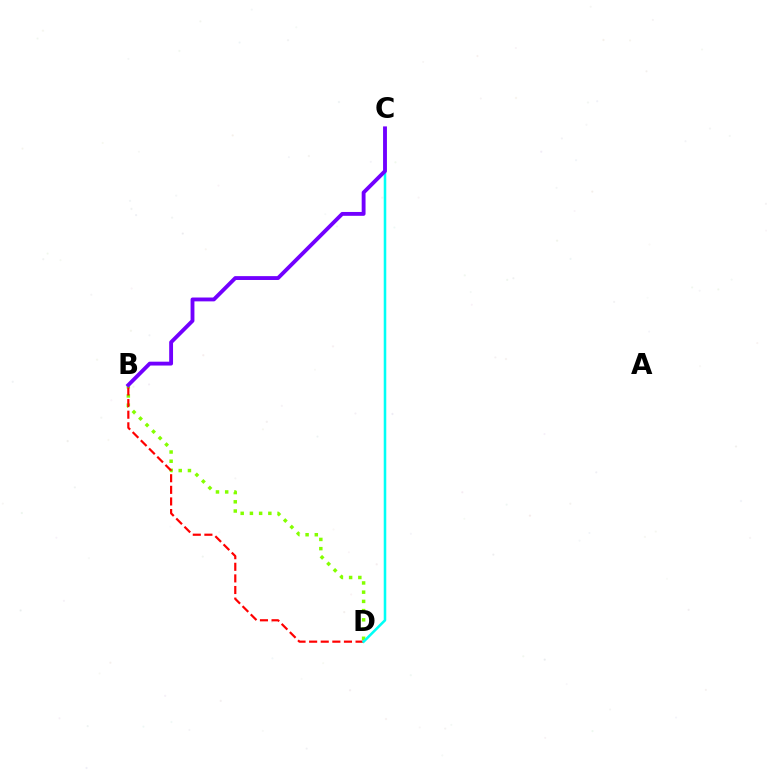{('B', 'D'): [{'color': '#84ff00', 'line_style': 'dotted', 'thickness': 2.51}, {'color': '#ff0000', 'line_style': 'dashed', 'thickness': 1.58}], ('C', 'D'): [{'color': '#00fff6', 'line_style': 'solid', 'thickness': 1.84}], ('B', 'C'): [{'color': '#7200ff', 'line_style': 'solid', 'thickness': 2.77}]}